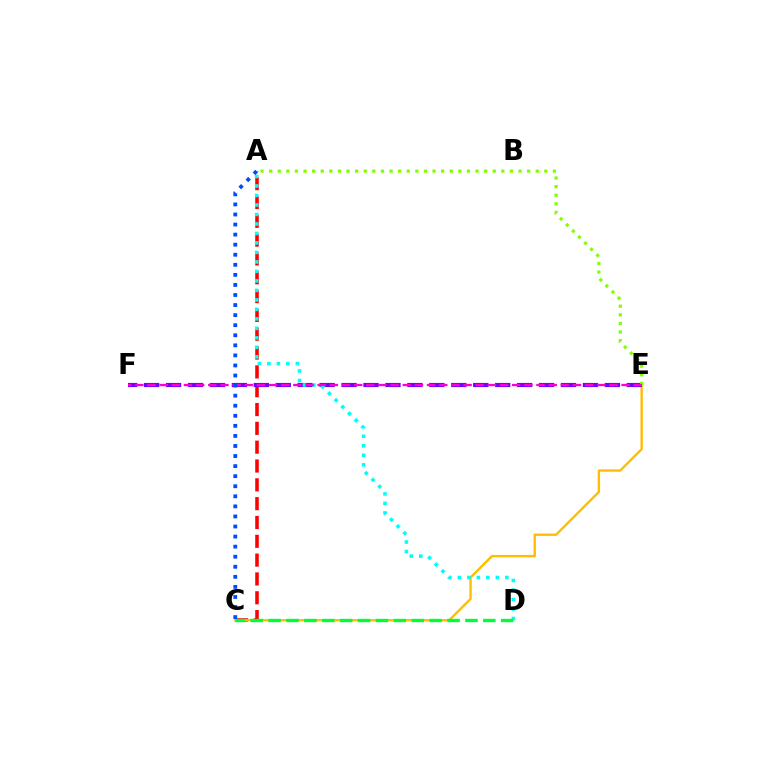{('A', 'C'): [{'color': '#ff0000', 'line_style': 'dashed', 'thickness': 2.56}, {'color': '#004bff', 'line_style': 'dotted', 'thickness': 2.73}], ('C', 'E'): [{'color': '#ffbd00', 'line_style': 'solid', 'thickness': 1.71}], ('E', 'F'): [{'color': '#7200ff', 'line_style': 'dashed', 'thickness': 2.98}, {'color': '#ff00cf', 'line_style': 'dashed', 'thickness': 1.65}], ('A', 'E'): [{'color': '#84ff00', 'line_style': 'dotted', 'thickness': 2.34}], ('A', 'D'): [{'color': '#00fff6', 'line_style': 'dotted', 'thickness': 2.58}], ('C', 'D'): [{'color': '#00ff39', 'line_style': 'dashed', 'thickness': 2.43}]}